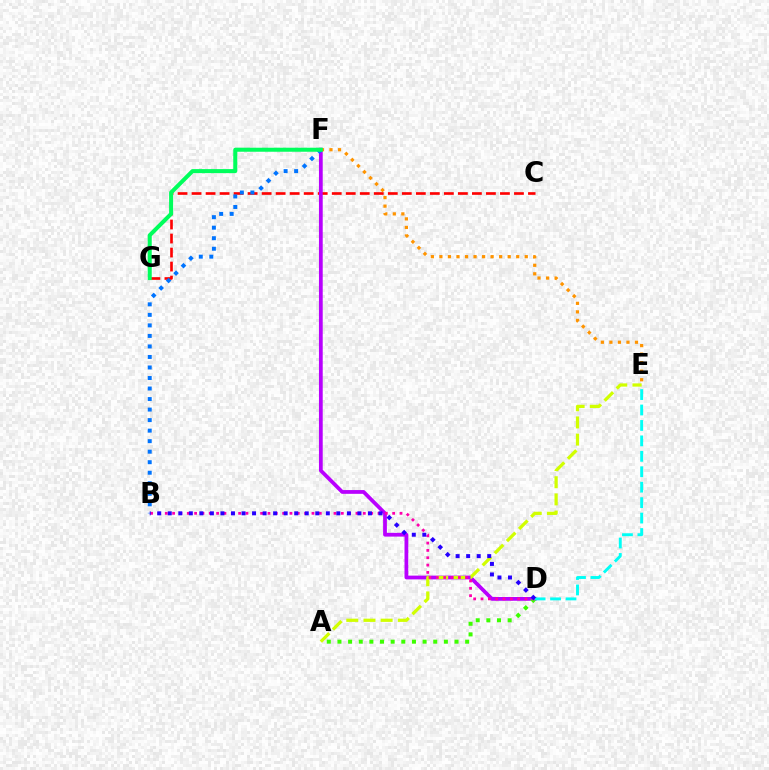{('C', 'G'): [{'color': '#ff0000', 'line_style': 'dashed', 'thickness': 1.9}], ('D', 'F'): [{'color': '#b900ff', 'line_style': 'solid', 'thickness': 2.71}], ('E', 'F'): [{'color': '#ff9400', 'line_style': 'dotted', 'thickness': 2.32}], ('B', 'F'): [{'color': '#0074ff', 'line_style': 'dotted', 'thickness': 2.86}], ('F', 'G'): [{'color': '#00ff5c', 'line_style': 'solid', 'thickness': 2.91}], ('A', 'D'): [{'color': '#3dff00', 'line_style': 'dotted', 'thickness': 2.89}], ('A', 'E'): [{'color': '#d1ff00', 'line_style': 'dashed', 'thickness': 2.33}], ('B', 'D'): [{'color': '#ff00ac', 'line_style': 'dotted', 'thickness': 1.99}, {'color': '#2500ff', 'line_style': 'dotted', 'thickness': 2.86}], ('D', 'E'): [{'color': '#00fff6', 'line_style': 'dashed', 'thickness': 2.1}]}